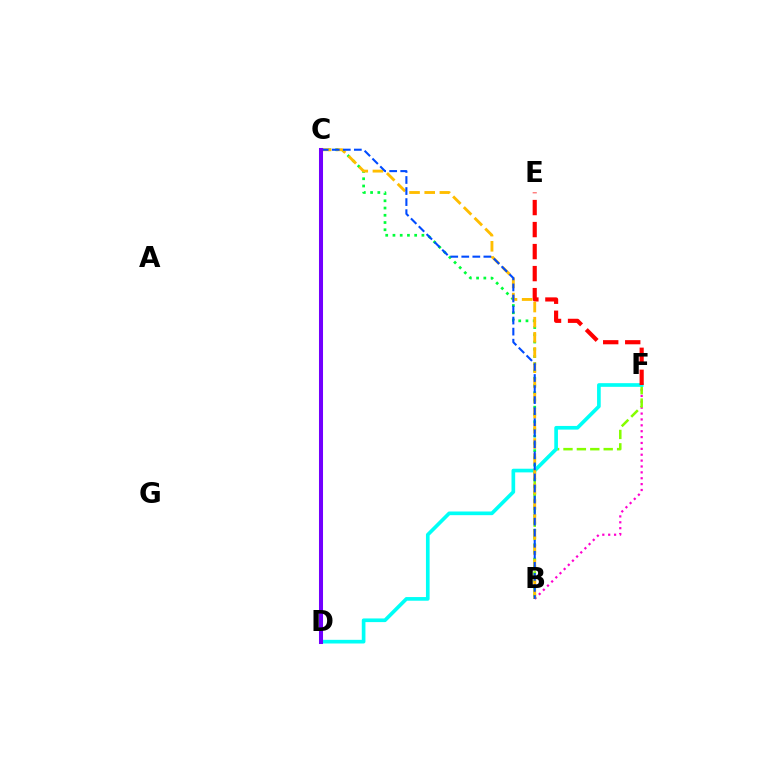{('B', 'C'): [{'color': '#00ff39', 'line_style': 'dotted', 'thickness': 1.97}, {'color': '#ffbd00', 'line_style': 'dashed', 'thickness': 2.06}, {'color': '#004bff', 'line_style': 'dashed', 'thickness': 1.5}], ('B', 'F'): [{'color': '#ff00cf', 'line_style': 'dotted', 'thickness': 1.6}, {'color': '#84ff00', 'line_style': 'dashed', 'thickness': 1.82}], ('D', 'F'): [{'color': '#00fff6', 'line_style': 'solid', 'thickness': 2.64}], ('E', 'F'): [{'color': '#ff0000', 'line_style': 'dashed', 'thickness': 2.99}], ('C', 'D'): [{'color': '#7200ff', 'line_style': 'solid', 'thickness': 2.91}]}